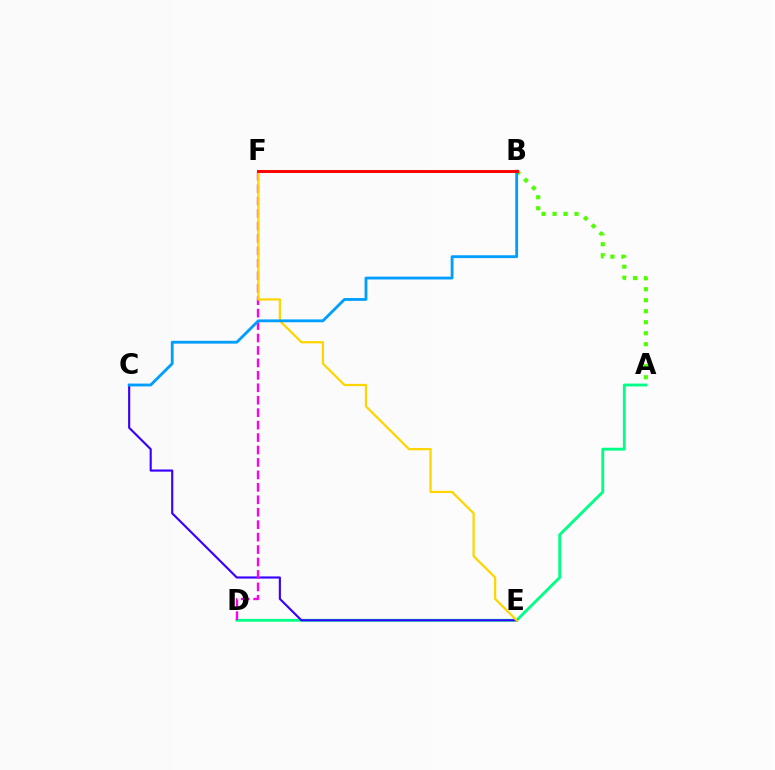{('A', 'D'): [{'color': '#00ff86', 'line_style': 'solid', 'thickness': 2.06}], ('C', 'E'): [{'color': '#3700ff', 'line_style': 'solid', 'thickness': 1.54}], ('D', 'F'): [{'color': '#ff00ed', 'line_style': 'dashed', 'thickness': 1.69}], ('A', 'B'): [{'color': '#4fff00', 'line_style': 'dotted', 'thickness': 2.99}], ('E', 'F'): [{'color': '#ffd500', 'line_style': 'solid', 'thickness': 1.61}], ('B', 'C'): [{'color': '#009eff', 'line_style': 'solid', 'thickness': 2.04}], ('B', 'F'): [{'color': '#ff0000', 'line_style': 'solid', 'thickness': 2.11}]}